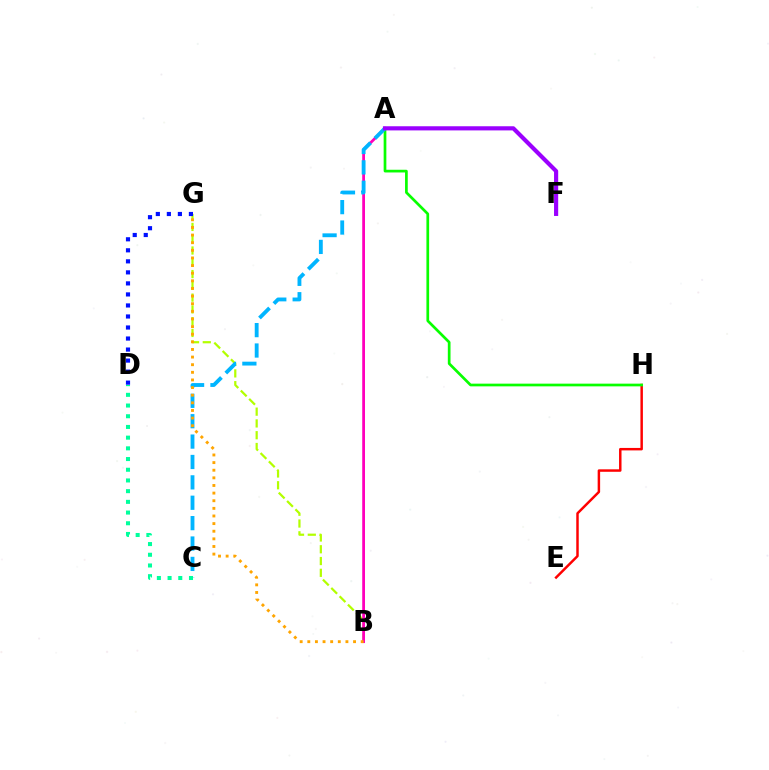{('B', 'G'): [{'color': '#b3ff00', 'line_style': 'dashed', 'thickness': 1.6}, {'color': '#ffa500', 'line_style': 'dotted', 'thickness': 2.07}], ('D', 'G'): [{'color': '#0010ff', 'line_style': 'dotted', 'thickness': 3.0}], ('E', 'H'): [{'color': '#ff0000', 'line_style': 'solid', 'thickness': 1.78}], ('A', 'B'): [{'color': '#ff00bd', 'line_style': 'solid', 'thickness': 2.0}], ('A', 'H'): [{'color': '#08ff00', 'line_style': 'solid', 'thickness': 1.95}], ('A', 'C'): [{'color': '#00b5ff', 'line_style': 'dashed', 'thickness': 2.77}], ('A', 'F'): [{'color': '#9b00ff', 'line_style': 'solid', 'thickness': 2.99}], ('C', 'D'): [{'color': '#00ff9d', 'line_style': 'dotted', 'thickness': 2.91}]}